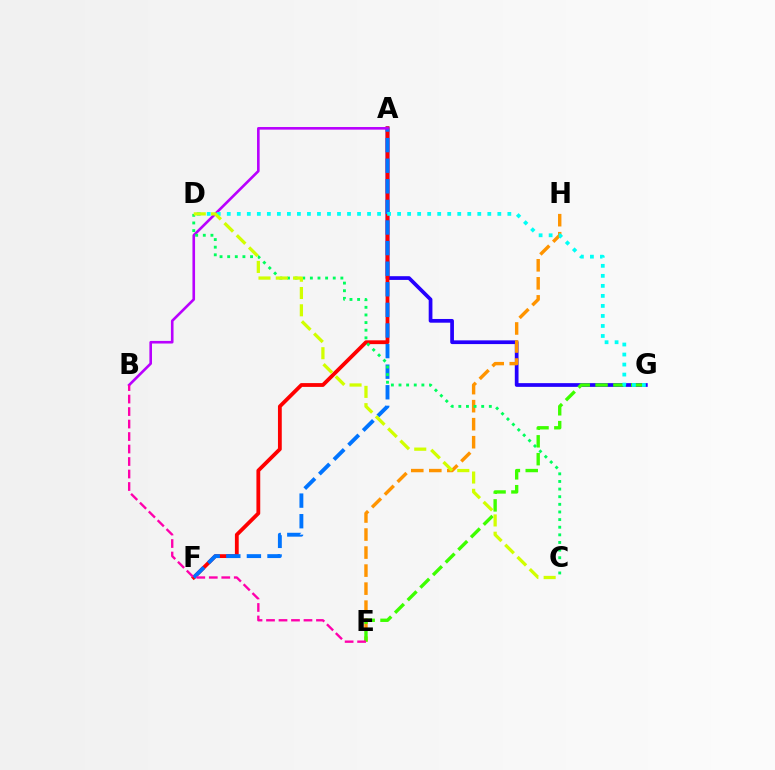{('A', 'G'): [{'color': '#2500ff', 'line_style': 'solid', 'thickness': 2.68}], ('A', 'F'): [{'color': '#ff0000', 'line_style': 'solid', 'thickness': 2.74}, {'color': '#0074ff', 'line_style': 'dashed', 'thickness': 2.8}], ('E', 'H'): [{'color': '#ff9400', 'line_style': 'dashed', 'thickness': 2.45}], ('E', 'G'): [{'color': '#3dff00', 'line_style': 'dashed', 'thickness': 2.43}], ('A', 'B'): [{'color': '#b900ff', 'line_style': 'solid', 'thickness': 1.88}], ('B', 'E'): [{'color': '#ff00ac', 'line_style': 'dashed', 'thickness': 1.7}], ('C', 'D'): [{'color': '#00ff5c', 'line_style': 'dotted', 'thickness': 2.07}, {'color': '#d1ff00', 'line_style': 'dashed', 'thickness': 2.35}], ('D', 'G'): [{'color': '#00fff6', 'line_style': 'dotted', 'thickness': 2.72}]}